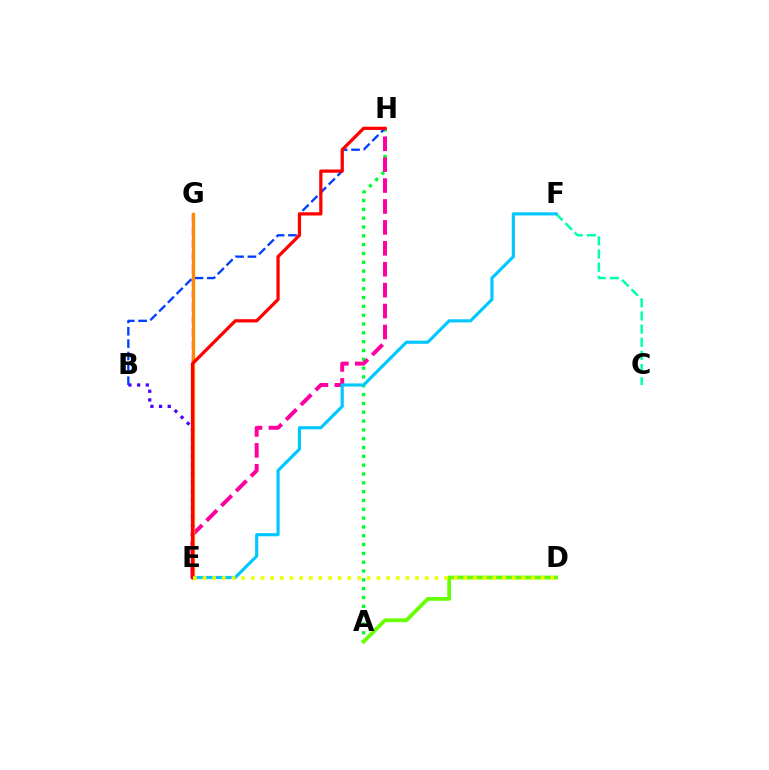{('C', 'F'): [{'color': '#00ffaf', 'line_style': 'dashed', 'thickness': 1.79}], ('A', 'H'): [{'color': '#00ff27', 'line_style': 'dotted', 'thickness': 2.4}], ('B', 'H'): [{'color': '#003fff', 'line_style': 'dashed', 'thickness': 1.68}], ('E', 'H'): [{'color': '#ff00a0', 'line_style': 'dashed', 'thickness': 2.84}, {'color': '#ff0000', 'line_style': 'solid', 'thickness': 2.33}], ('A', 'D'): [{'color': '#66ff00', 'line_style': 'solid', 'thickness': 2.71}], ('E', 'G'): [{'color': '#d600ff', 'line_style': 'dashed', 'thickness': 1.72}, {'color': '#ff8800', 'line_style': 'solid', 'thickness': 2.35}], ('E', 'F'): [{'color': '#00c7ff', 'line_style': 'solid', 'thickness': 2.26}], ('B', 'E'): [{'color': '#4f00ff', 'line_style': 'dotted', 'thickness': 2.35}], ('D', 'E'): [{'color': '#eeff00', 'line_style': 'dotted', 'thickness': 2.62}]}